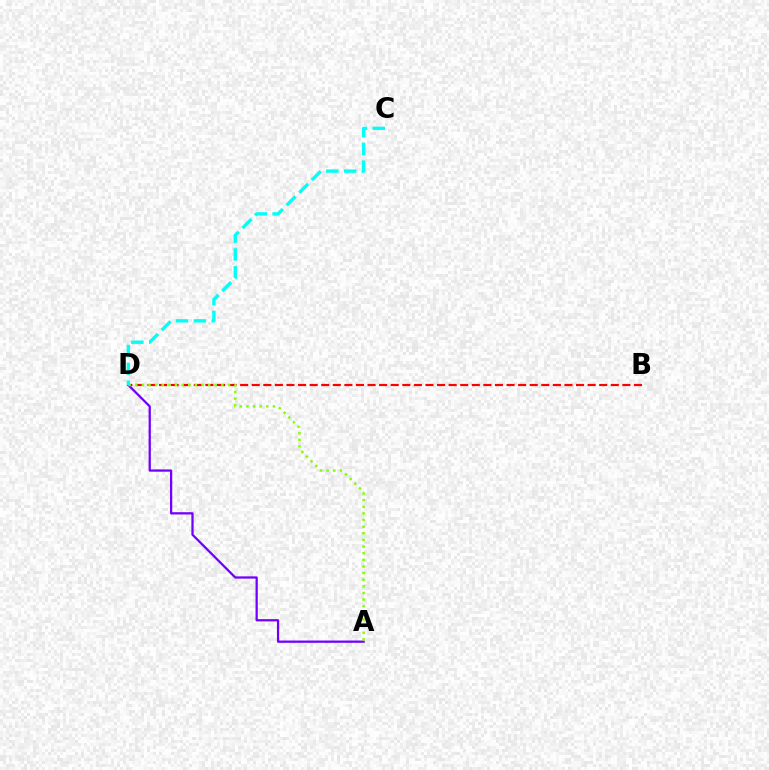{('A', 'D'): [{'color': '#7200ff', 'line_style': 'solid', 'thickness': 1.63}, {'color': '#84ff00', 'line_style': 'dotted', 'thickness': 1.8}], ('B', 'D'): [{'color': '#ff0000', 'line_style': 'dashed', 'thickness': 1.57}], ('C', 'D'): [{'color': '#00fff6', 'line_style': 'dashed', 'thickness': 2.42}]}